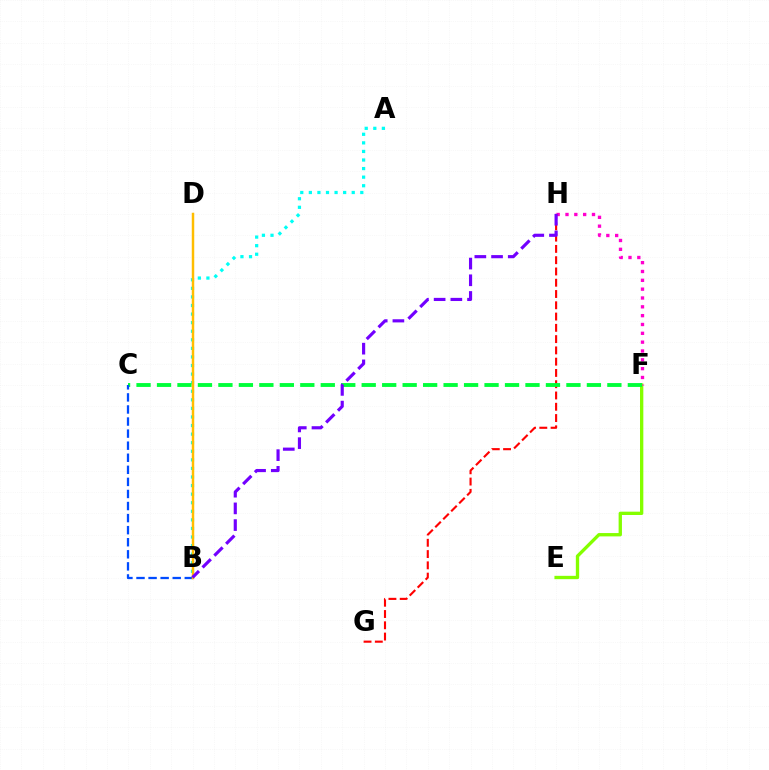{('A', 'B'): [{'color': '#00fff6', 'line_style': 'dotted', 'thickness': 2.33}], ('E', 'F'): [{'color': '#84ff00', 'line_style': 'solid', 'thickness': 2.4}], ('F', 'H'): [{'color': '#ff00cf', 'line_style': 'dotted', 'thickness': 2.4}], ('G', 'H'): [{'color': '#ff0000', 'line_style': 'dashed', 'thickness': 1.53}], ('C', 'F'): [{'color': '#00ff39', 'line_style': 'dashed', 'thickness': 2.78}], ('B', 'C'): [{'color': '#004bff', 'line_style': 'dashed', 'thickness': 1.64}], ('B', 'D'): [{'color': '#ffbd00', 'line_style': 'solid', 'thickness': 1.78}], ('B', 'H'): [{'color': '#7200ff', 'line_style': 'dashed', 'thickness': 2.27}]}